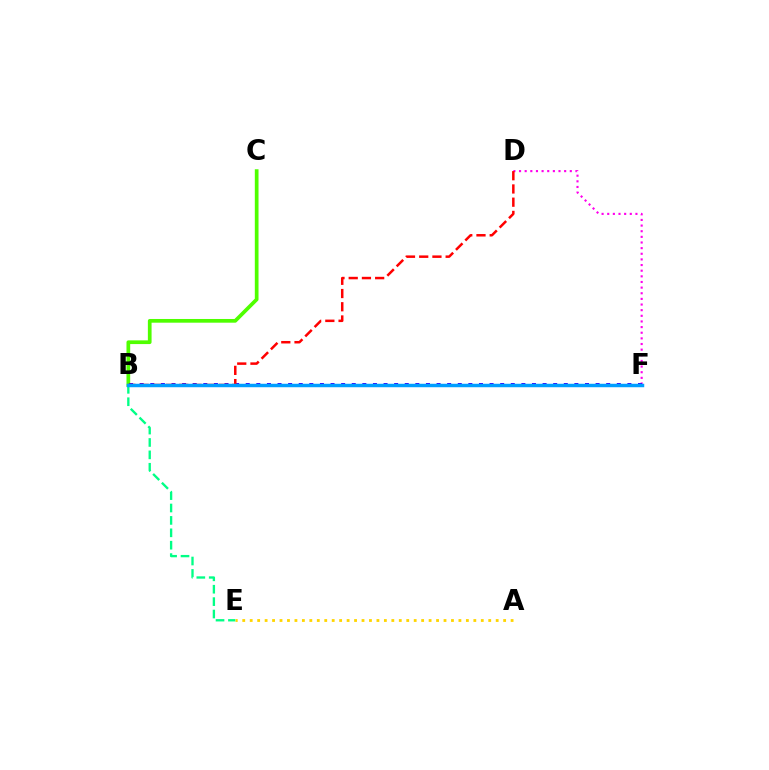{('B', 'C'): [{'color': '#4fff00', 'line_style': 'solid', 'thickness': 2.67}], ('A', 'E'): [{'color': '#ffd500', 'line_style': 'dotted', 'thickness': 2.03}], ('B', 'E'): [{'color': '#00ff86', 'line_style': 'dashed', 'thickness': 1.68}], ('D', 'F'): [{'color': '#ff00ed', 'line_style': 'dotted', 'thickness': 1.53}], ('B', 'F'): [{'color': '#3700ff', 'line_style': 'dotted', 'thickness': 2.88}, {'color': '#009eff', 'line_style': 'solid', 'thickness': 2.49}], ('B', 'D'): [{'color': '#ff0000', 'line_style': 'dashed', 'thickness': 1.8}]}